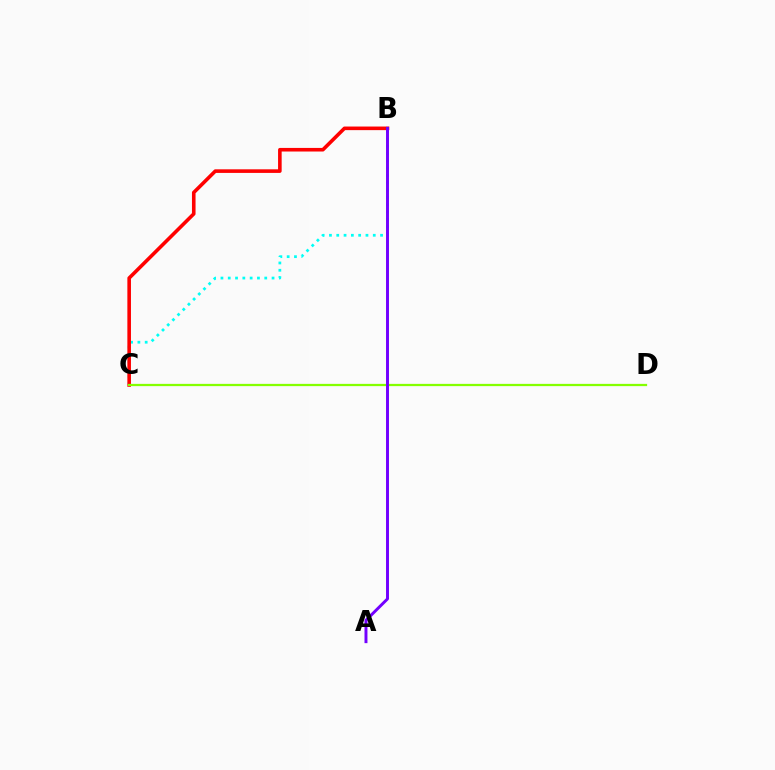{('B', 'C'): [{'color': '#00fff6', 'line_style': 'dotted', 'thickness': 1.98}, {'color': '#ff0000', 'line_style': 'solid', 'thickness': 2.59}], ('C', 'D'): [{'color': '#84ff00', 'line_style': 'solid', 'thickness': 1.63}], ('A', 'B'): [{'color': '#7200ff', 'line_style': 'solid', 'thickness': 2.12}]}